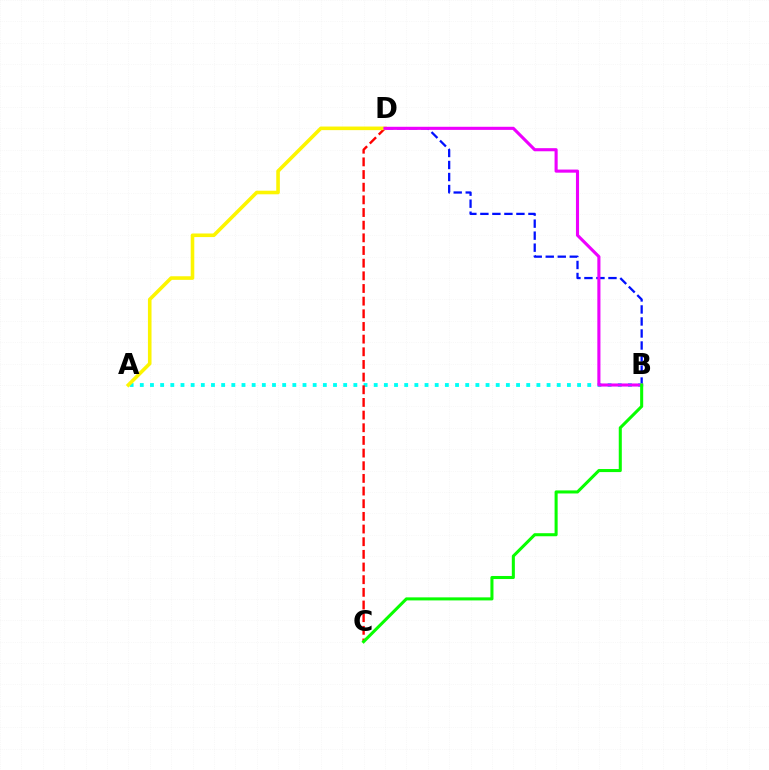{('B', 'D'): [{'color': '#0010ff', 'line_style': 'dashed', 'thickness': 1.63}, {'color': '#ee00ff', 'line_style': 'solid', 'thickness': 2.24}], ('A', 'B'): [{'color': '#00fff6', 'line_style': 'dotted', 'thickness': 2.76}], ('C', 'D'): [{'color': '#ff0000', 'line_style': 'dashed', 'thickness': 1.72}], ('A', 'D'): [{'color': '#fcf500', 'line_style': 'solid', 'thickness': 2.59}], ('B', 'C'): [{'color': '#08ff00', 'line_style': 'solid', 'thickness': 2.2}]}